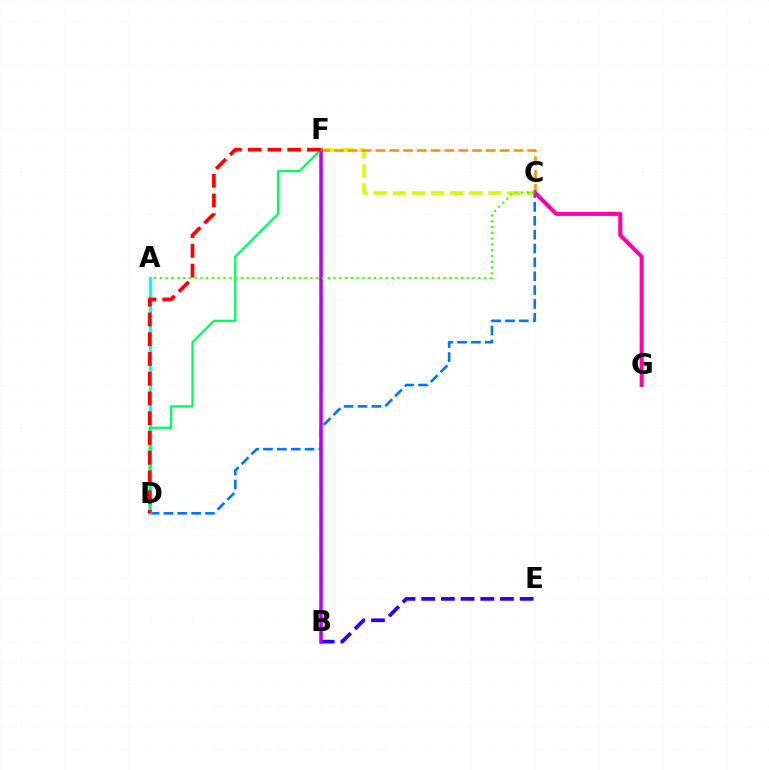{('C', 'D'): [{'color': '#0074ff', 'line_style': 'dashed', 'thickness': 1.88}], ('A', 'D'): [{'color': '#00fff6', 'line_style': 'solid', 'thickness': 2.39}], ('B', 'E'): [{'color': '#2500ff', 'line_style': 'dashed', 'thickness': 2.68}], ('C', 'F'): [{'color': '#d1ff00', 'line_style': 'dashed', 'thickness': 2.6}, {'color': '#ff9400', 'line_style': 'dashed', 'thickness': 1.88}], ('B', 'F'): [{'color': '#b900ff', 'line_style': 'solid', 'thickness': 2.54}], ('C', 'G'): [{'color': '#ff00ac', 'line_style': 'solid', 'thickness': 2.91}], ('D', 'F'): [{'color': '#00ff5c', 'line_style': 'solid', 'thickness': 1.65}, {'color': '#ff0000', 'line_style': 'dashed', 'thickness': 2.68}], ('A', 'C'): [{'color': '#3dff00', 'line_style': 'dotted', 'thickness': 1.57}]}